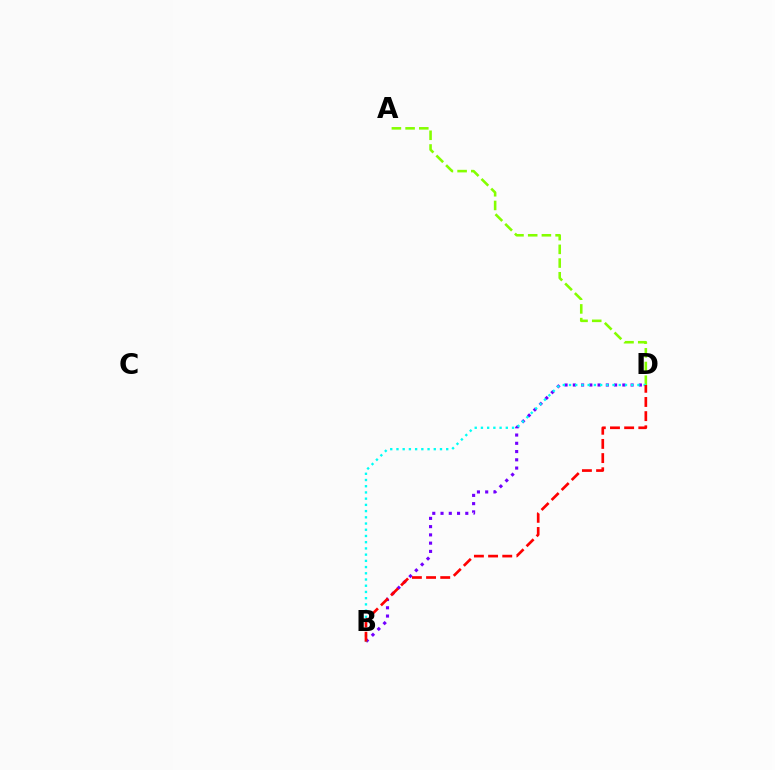{('B', 'D'): [{'color': '#7200ff', 'line_style': 'dotted', 'thickness': 2.24}, {'color': '#00fff6', 'line_style': 'dotted', 'thickness': 1.69}, {'color': '#ff0000', 'line_style': 'dashed', 'thickness': 1.92}], ('A', 'D'): [{'color': '#84ff00', 'line_style': 'dashed', 'thickness': 1.86}]}